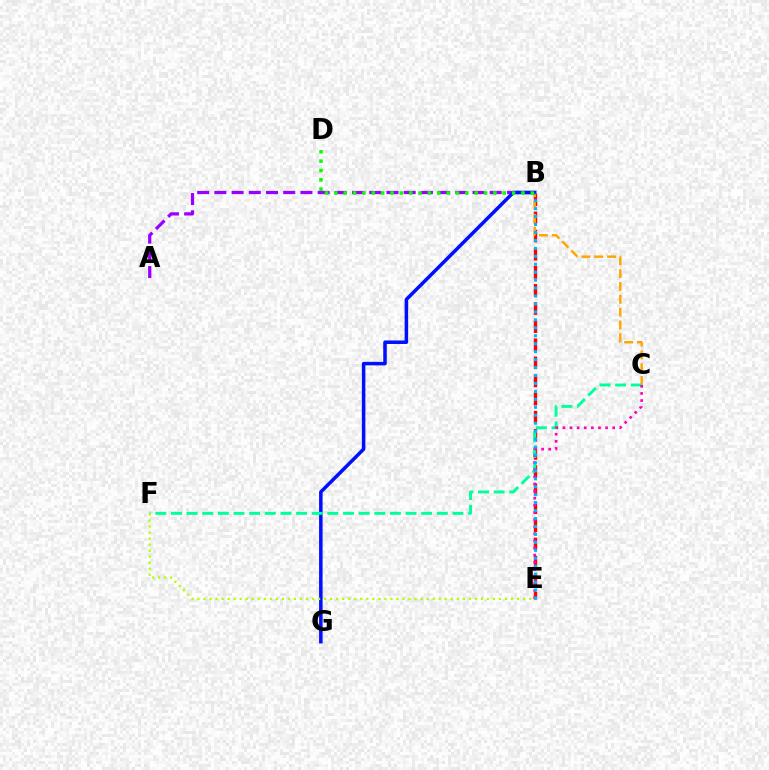{('B', 'E'): [{'color': '#ff0000', 'line_style': 'dashed', 'thickness': 2.46}, {'color': '#00b5ff', 'line_style': 'dotted', 'thickness': 2.16}], ('A', 'B'): [{'color': '#9b00ff', 'line_style': 'dashed', 'thickness': 2.34}], ('B', 'C'): [{'color': '#ffa500', 'line_style': 'dashed', 'thickness': 1.74}], ('B', 'G'): [{'color': '#0010ff', 'line_style': 'solid', 'thickness': 2.53}], ('C', 'F'): [{'color': '#00ff9d', 'line_style': 'dashed', 'thickness': 2.12}], ('E', 'F'): [{'color': '#b3ff00', 'line_style': 'dotted', 'thickness': 1.64}], ('C', 'E'): [{'color': '#ff00bd', 'line_style': 'dotted', 'thickness': 1.93}], ('B', 'D'): [{'color': '#08ff00', 'line_style': 'dotted', 'thickness': 2.54}]}